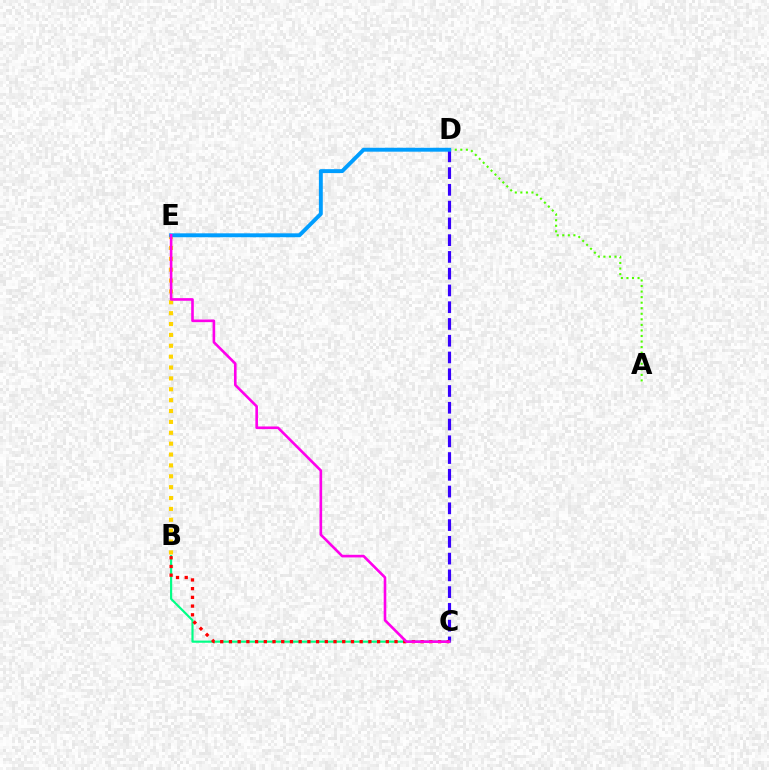{('C', 'D'): [{'color': '#3700ff', 'line_style': 'dashed', 'thickness': 2.28}], ('B', 'E'): [{'color': '#ffd500', 'line_style': 'dotted', 'thickness': 2.95}], ('B', 'C'): [{'color': '#00ff86', 'line_style': 'solid', 'thickness': 1.56}, {'color': '#ff0000', 'line_style': 'dotted', 'thickness': 2.37}], ('A', 'D'): [{'color': '#4fff00', 'line_style': 'dotted', 'thickness': 1.51}], ('D', 'E'): [{'color': '#009eff', 'line_style': 'solid', 'thickness': 2.81}], ('C', 'E'): [{'color': '#ff00ed', 'line_style': 'solid', 'thickness': 1.89}]}